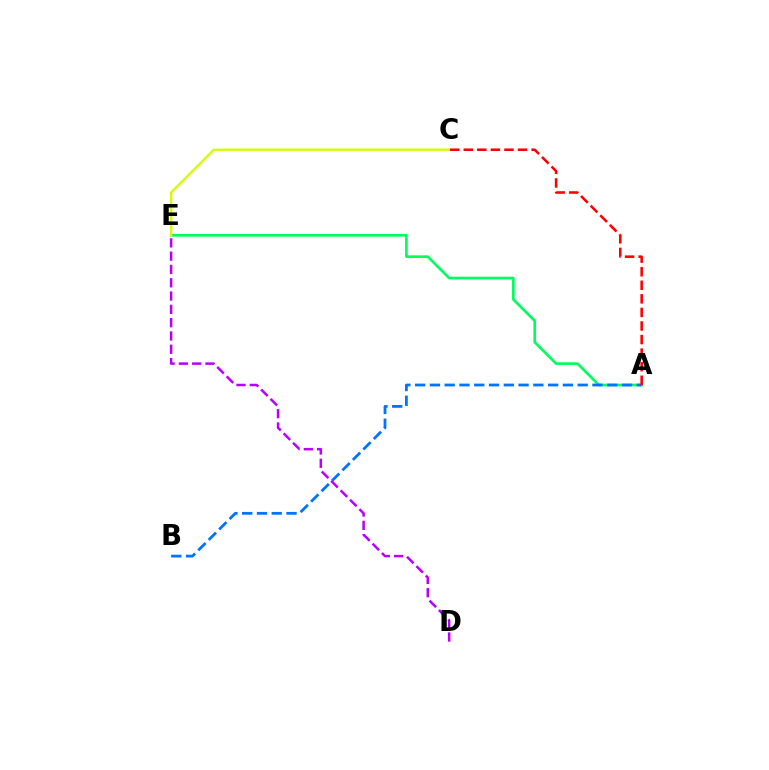{('A', 'E'): [{'color': '#00ff5c', 'line_style': 'solid', 'thickness': 1.91}], ('A', 'B'): [{'color': '#0074ff', 'line_style': 'dashed', 'thickness': 2.01}], ('C', 'E'): [{'color': '#d1ff00', 'line_style': 'solid', 'thickness': 1.71}], ('A', 'C'): [{'color': '#ff0000', 'line_style': 'dashed', 'thickness': 1.84}], ('D', 'E'): [{'color': '#b900ff', 'line_style': 'dashed', 'thickness': 1.81}]}